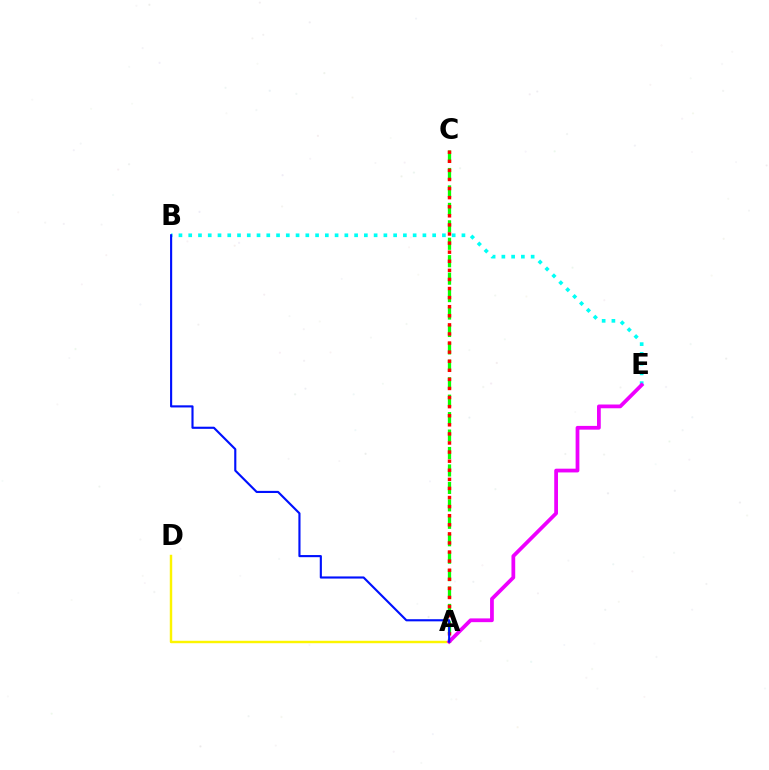{('A', 'C'): [{'color': '#08ff00', 'line_style': 'dashed', 'thickness': 2.37}, {'color': '#ff0000', 'line_style': 'dotted', 'thickness': 2.47}], ('B', 'E'): [{'color': '#00fff6', 'line_style': 'dotted', 'thickness': 2.65}], ('A', 'D'): [{'color': '#fcf500', 'line_style': 'solid', 'thickness': 1.75}], ('A', 'E'): [{'color': '#ee00ff', 'line_style': 'solid', 'thickness': 2.7}], ('A', 'B'): [{'color': '#0010ff', 'line_style': 'solid', 'thickness': 1.53}]}